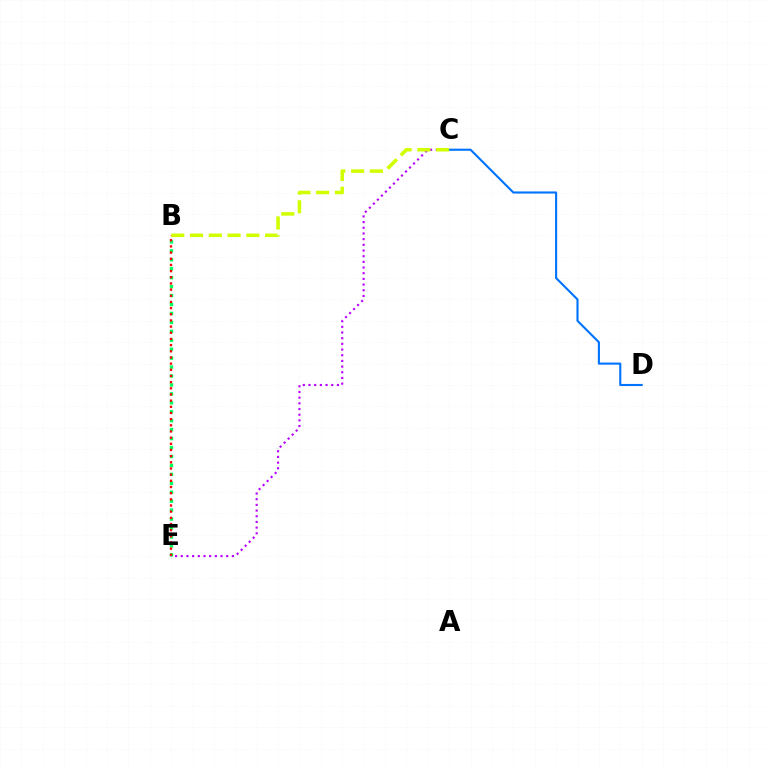{('C', 'E'): [{'color': '#b900ff', 'line_style': 'dotted', 'thickness': 1.54}], ('B', 'E'): [{'color': '#00ff5c', 'line_style': 'dotted', 'thickness': 2.43}, {'color': '#ff0000', 'line_style': 'dotted', 'thickness': 1.68}], ('C', 'D'): [{'color': '#0074ff', 'line_style': 'solid', 'thickness': 1.53}], ('B', 'C'): [{'color': '#d1ff00', 'line_style': 'dashed', 'thickness': 2.55}]}